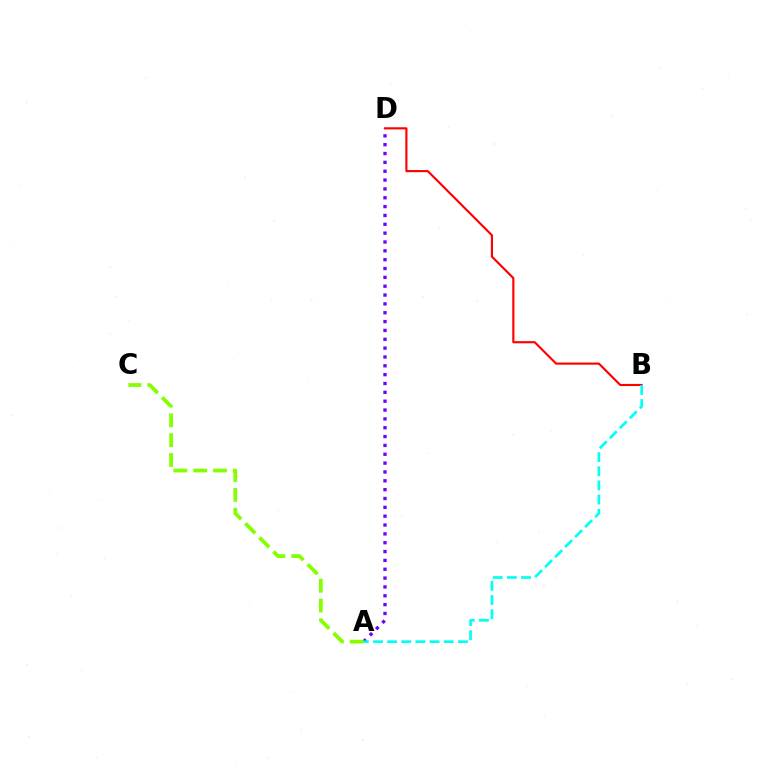{('A', 'D'): [{'color': '#7200ff', 'line_style': 'dotted', 'thickness': 2.4}], ('A', 'C'): [{'color': '#84ff00', 'line_style': 'dashed', 'thickness': 2.69}], ('B', 'D'): [{'color': '#ff0000', 'line_style': 'solid', 'thickness': 1.54}], ('A', 'B'): [{'color': '#00fff6', 'line_style': 'dashed', 'thickness': 1.92}]}